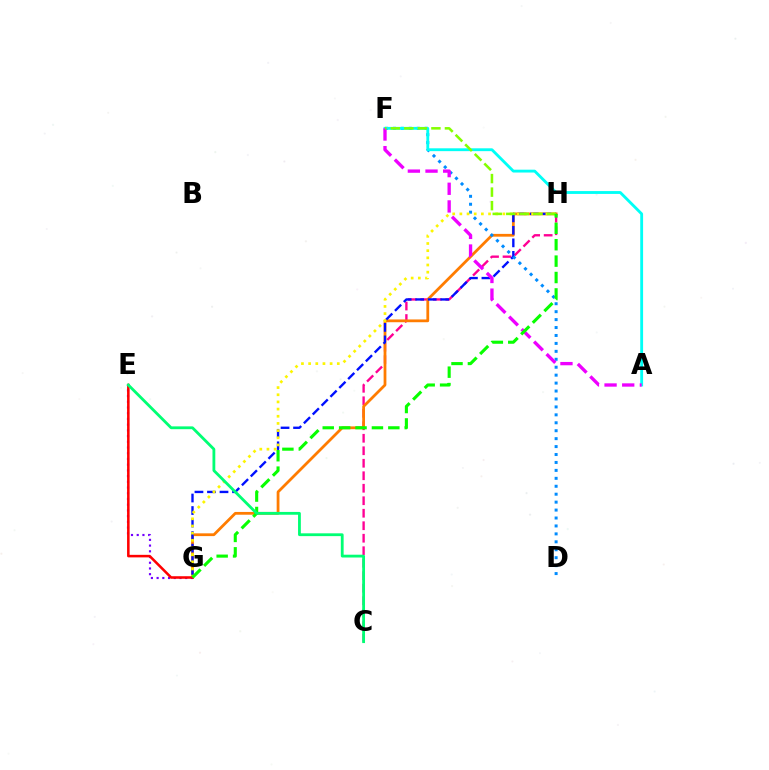{('C', 'H'): [{'color': '#ff0094', 'line_style': 'dashed', 'thickness': 1.7}], ('G', 'H'): [{'color': '#ff7c00', 'line_style': 'solid', 'thickness': 2.0}, {'color': '#0010ff', 'line_style': 'dashed', 'thickness': 1.7}, {'color': '#fcf500', 'line_style': 'dotted', 'thickness': 1.95}, {'color': '#08ff00', 'line_style': 'dashed', 'thickness': 2.23}], ('D', 'F'): [{'color': '#008cff', 'line_style': 'dotted', 'thickness': 2.16}], ('A', 'F'): [{'color': '#00fff6', 'line_style': 'solid', 'thickness': 2.05}, {'color': '#ee00ff', 'line_style': 'dashed', 'thickness': 2.4}], ('E', 'G'): [{'color': '#7200ff', 'line_style': 'dotted', 'thickness': 1.55}, {'color': '#ff0000', 'line_style': 'solid', 'thickness': 1.83}], ('F', 'H'): [{'color': '#84ff00', 'line_style': 'dashed', 'thickness': 1.84}], ('C', 'E'): [{'color': '#00ff74', 'line_style': 'solid', 'thickness': 2.02}]}